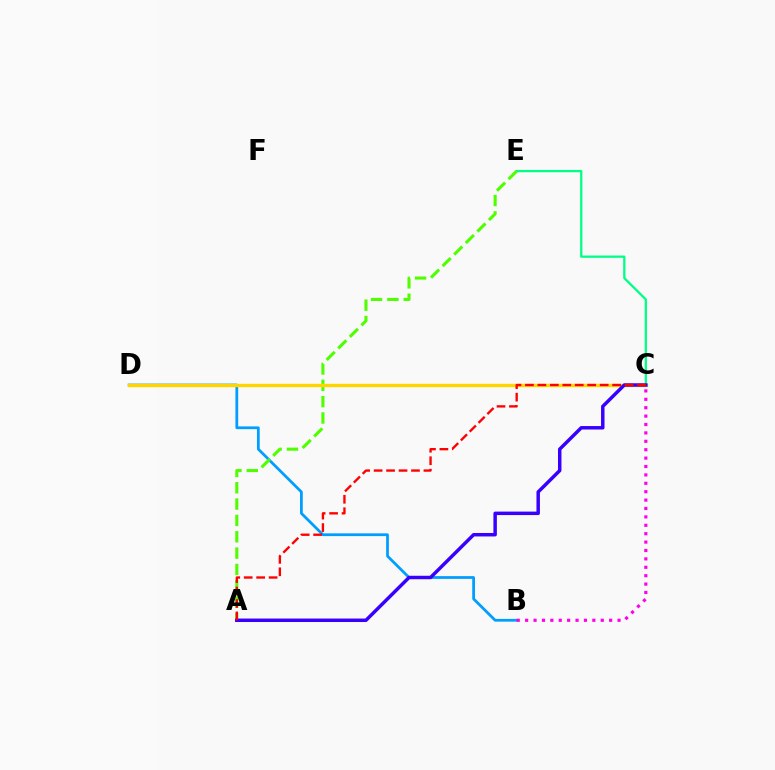{('B', 'D'): [{'color': '#009eff', 'line_style': 'solid', 'thickness': 1.99}], ('C', 'E'): [{'color': '#00ff86', 'line_style': 'solid', 'thickness': 1.63}], ('A', 'E'): [{'color': '#4fff00', 'line_style': 'dashed', 'thickness': 2.22}], ('C', 'D'): [{'color': '#ffd500', 'line_style': 'solid', 'thickness': 2.44}], ('A', 'C'): [{'color': '#3700ff', 'line_style': 'solid', 'thickness': 2.49}, {'color': '#ff0000', 'line_style': 'dashed', 'thickness': 1.69}], ('B', 'C'): [{'color': '#ff00ed', 'line_style': 'dotted', 'thickness': 2.28}]}